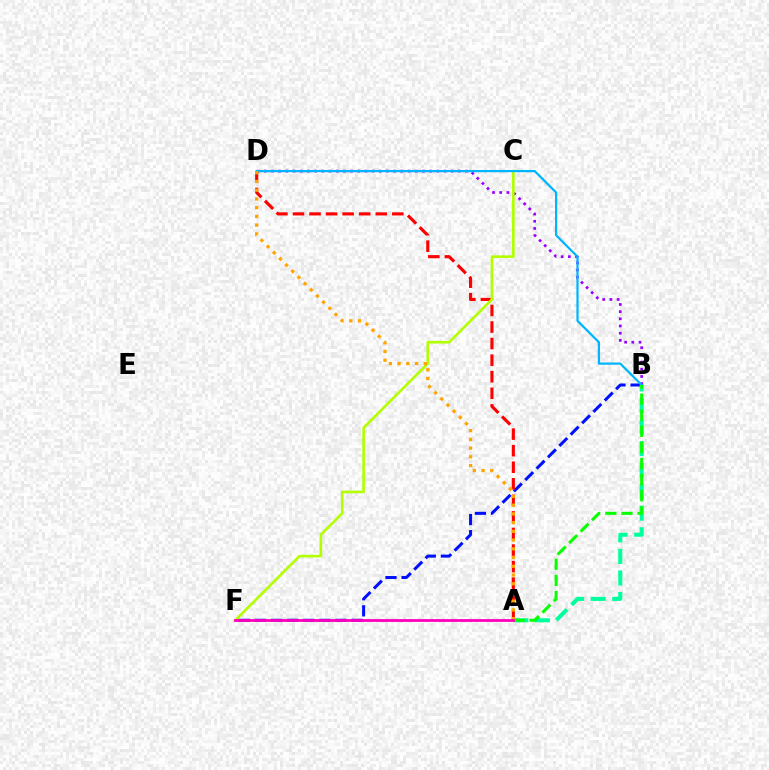{('B', 'F'): [{'color': '#0010ff', 'line_style': 'dashed', 'thickness': 2.18}], ('B', 'D'): [{'color': '#9b00ff', 'line_style': 'dotted', 'thickness': 1.95}, {'color': '#00b5ff', 'line_style': 'solid', 'thickness': 1.6}], ('A', 'D'): [{'color': '#ff0000', 'line_style': 'dashed', 'thickness': 2.25}, {'color': '#ffa500', 'line_style': 'dotted', 'thickness': 2.37}], ('C', 'F'): [{'color': '#b3ff00', 'line_style': 'solid', 'thickness': 1.9}], ('A', 'B'): [{'color': '#00ff9d', 'line_style': 'dashed', 'thickness': 2.93}, {'color': '#08ff00', 'line_style': 'dashed', 'thickness': 2.19}], ('A', 'F'): [{'color': '#ff00bd', 'line_style': 'solid', 'thickness': 2.02}]}